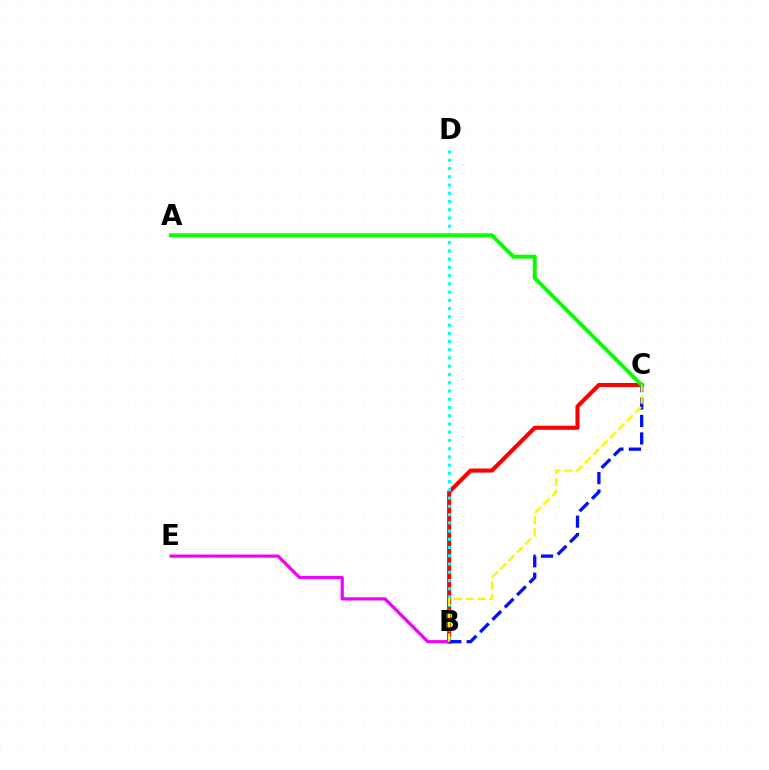{('B', 'C'): [{'color': '#ff0000', 'line_style': 'solid', 'thickness': 2.95}, {'color': '#0010ff', 'line_style': 'dashed', 'thickness': 2.37}, {'color': '#fcf500', 'line_style': 'dashed', 'thickness': 1.61}], ('B', 'D'): [{'color': '#00fff6', 'line_style': 'dotted', 'thickness': 2.24}], ('A', 'C'): [{'color': '#08ff00', 'line_style': 'solid', 'thickness': 2.86}], ('B', 'E'): [{'color': '#ee00ff', 'line_style': 'solid', 'thickness': 2.28}]}